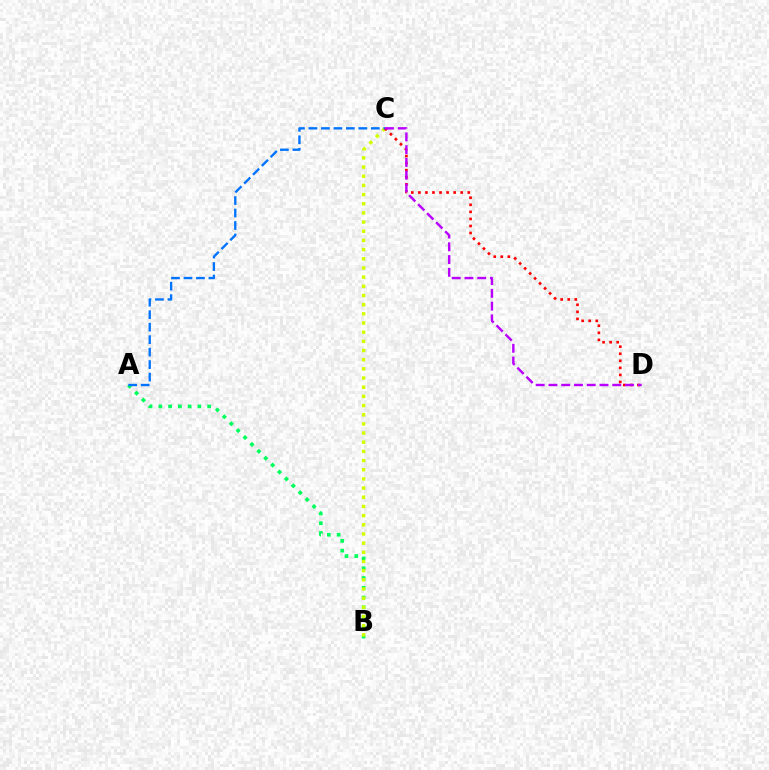{('A', 'B'): [{'color': '#00ff5c', 'line_style': 'dotted', 'thickness': 2.65}], ('B', 'C'): [{'color': '#d1ff00', 'line_style': 'dotted', 'thickness': 2.49}], ('A', 'C'): [{'color': '#0074ff', 'line_style': 'dashed', 'thickness': 1.7}], ('C', 'D'): [{'color': '#ff0000', 'line_style': 'dotted', 'thickness': 1.92}, {'color': '#b900ff', 'line_style': 'dashed', 'thickness': 1.73}]}